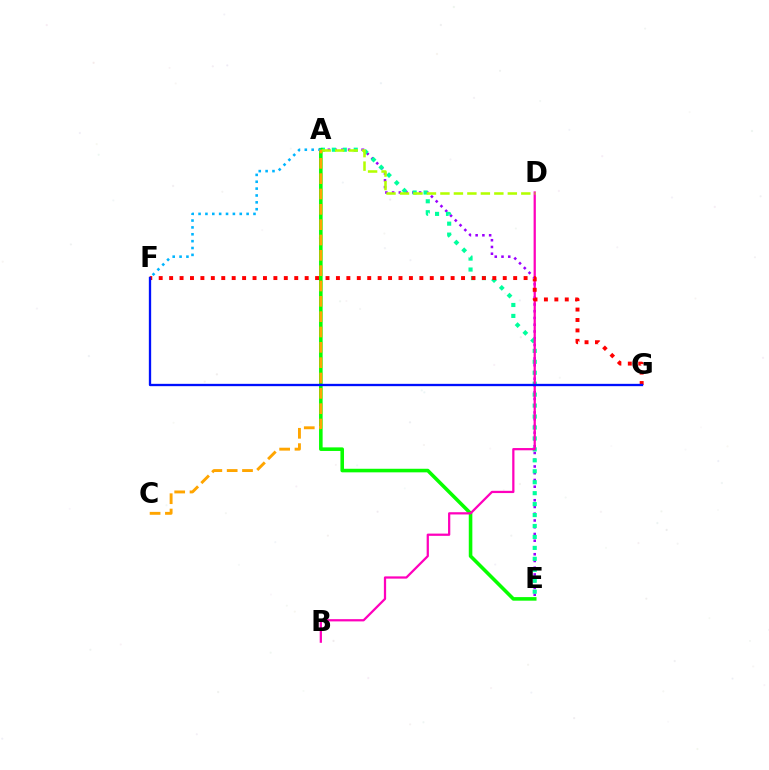{('A', 'E'): [{'color': '#9b00ff', 'line_style': 'dotted', 'thickness': 1.83}, {'color': '#00ff9d', 'line_style': 'dotted', 'thickness': 2.97}, {'color': '#08ff00', 'line_style': 'solid', 'thickness': 2.57}], ('B', 'D'): [{'color': '#ff00bd', 'line_style': 'solid', 'thickness': 1.62}], ('F', 'G'): [{'color': '#ff0000', 'line_style': 'dotted', 'thickness': 2.83}, {'color': '#0010ff', 'line_style': 'solid', 'thickness': 1.67}], ('A', 'F'): [{'color': '#00b5ff', 'line_style': 'dotted', 'thickness': 1.87}], ('A', 'D'): [{'color': '#b3ff00', 'line_style': 'dashed', 'thickness': 1.83}], ('A', 'C'): [{'color': '#ffa500', 'line_style': 'dashed', 'thickness': 2.08}]}